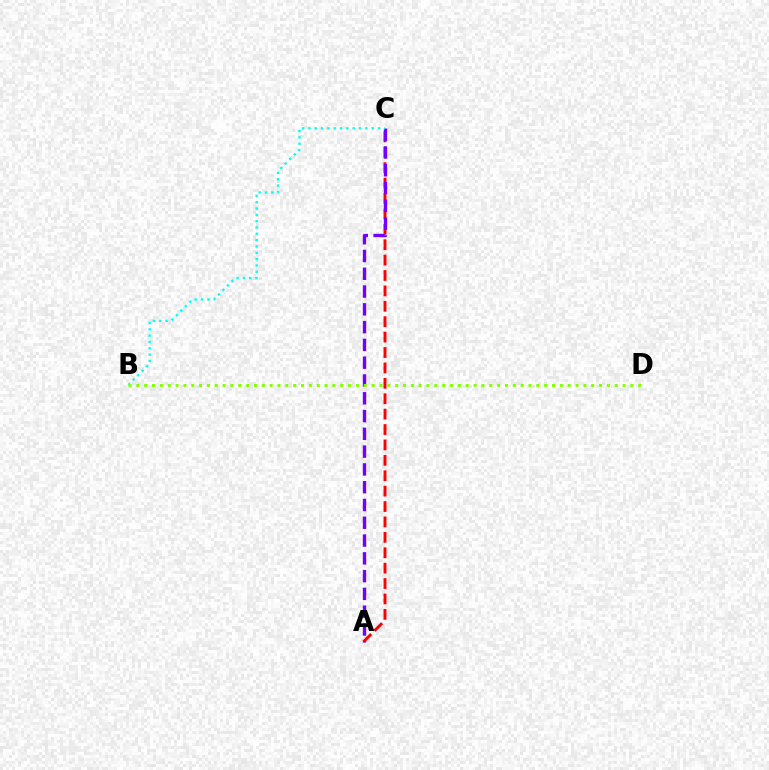{('A', 'C'): [{'color': '#ff0000', 'line_style': 'dashed', 'thickness': 2.09}, {'color': '#7200ff', 'line_style': 'dashed', 'thickness': 2.42}], ('B', 'C'): [{'color': '#00fff6', 'line_style': 'dotted', 'thickness': 1.72}], ('B', 'D'): [{'color': '#84ff00', 'line_style': 'dotted', 'thickness': 2.13}]}